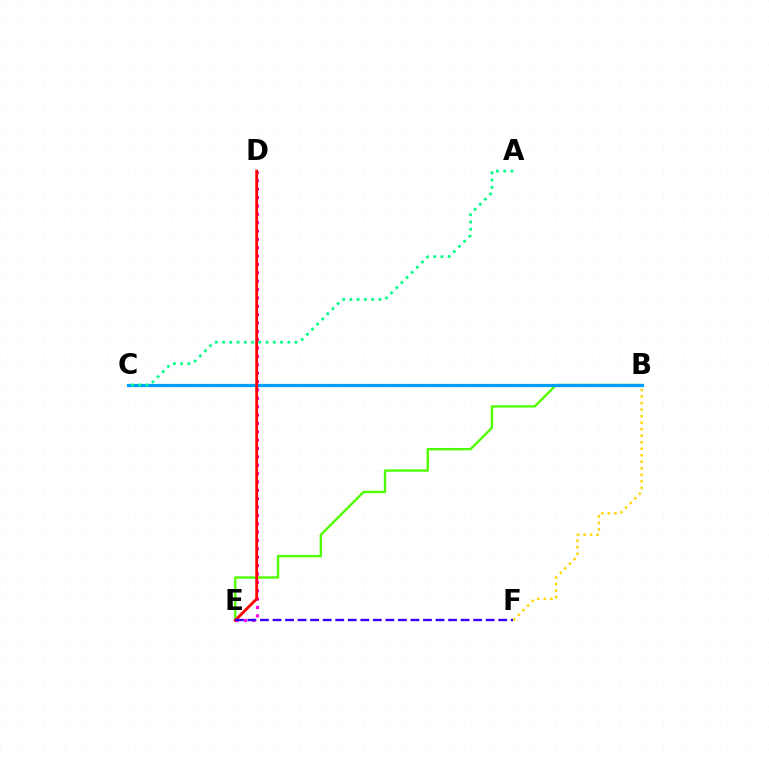{('B', 'E'): [{'color': '#4fff00', 'line_style': 'solid', 'thickness': 1.7}], ('B', 'C'): [{'color': '#009eff', 'line_style': 'solid', 'thickness': 2.31}], ('D', 'E'): [{'color': '#ff00ed', 'line_style': 'dotted', 'thickness': 2.27}, {'color': '#ff0000', 'line_style': 'solid', 'thickness': 2.03}], ('A', 'C'): [{'color': '#00ff86', 'line_style': 'dotted', 'thickness': 1.97}], ('B', 'F'): [{'color': '#ffd500', 'line_style': 'dotted', 'thickness': 1.77}], ('E', 'F'): [{'color': '#3700ff', 'line_style': 'dashed', 'thickness': 1.7}]}